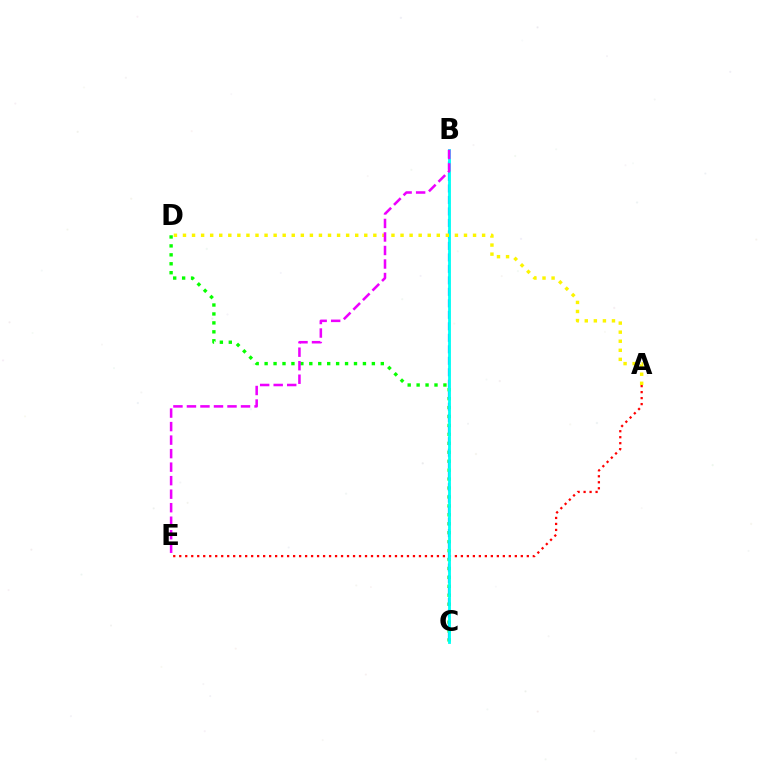{('A', 'E'): [{'color': '#ff0000', 'line_style': 'dotted', 'thickness': 1.63}], ('C', 'D'): [{'color': '#08ff00', 'line_style': 'dotted', 'thickness': 2.43}], ('B', 'C'): [{'color': '#0010ff', 'line_style': 'dashed', 'thickness': 1.56}, {'color': '#00fff6', 'line_style': 'solid', 'thickness': 2.03}], ('A', 'D'): [{'color': '#fcf500', 'line_style': 'dotted', 'thickness': 2.46}], ('B', 'E'): [{'color': '#ee00ff', 'line_style': 'dashed', 'thickness': 1.84}]}